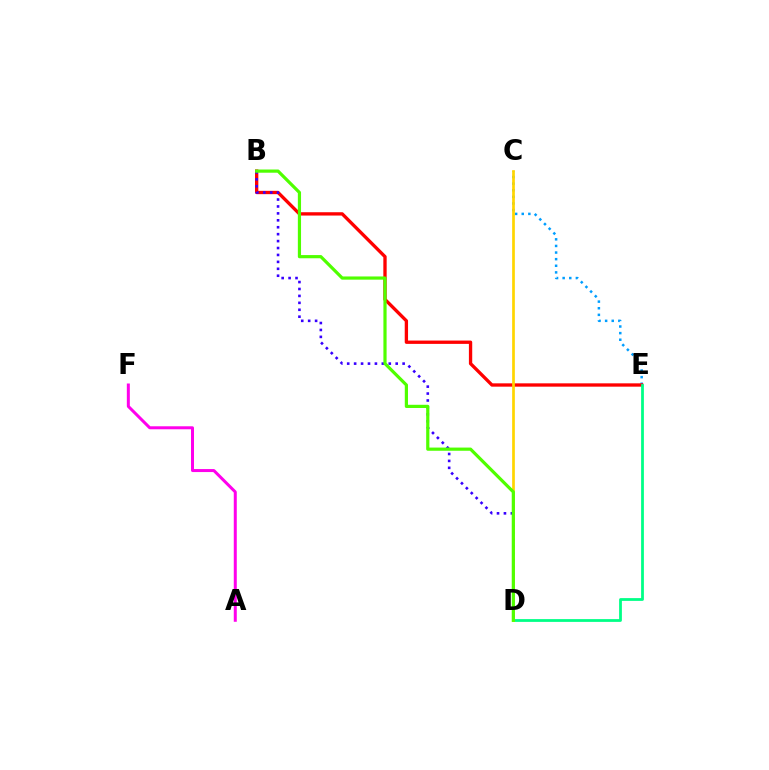{('C', 'E'): [{'color': '#009eff', 'line_style': 'dotted', 'thickness': 1.8}], ('B', 'E'): [{'color': '#ff0000', 'line_style': 'solid', 'thickness': 2.39}], ('D', 'E'): [{'color': '#00ff86', 'line_style': 'solid', 'thickness': 2.0}], ('B', 'D'): [{'color': '#3700ff', 'line_style': 'dotted', 'thickness': 1.88}, {'color': '#4fff00', 'line_style': 'solid', 'thickness': 2.3}], ('A', 'F'): [{'color': '#ff00ed', 'line_style': 'solid', 'thickness': 2.16}], ('C', 'D'): [{'color': '#ffd500', 'line_style': 'solid', 'thickness': 1.95}]}